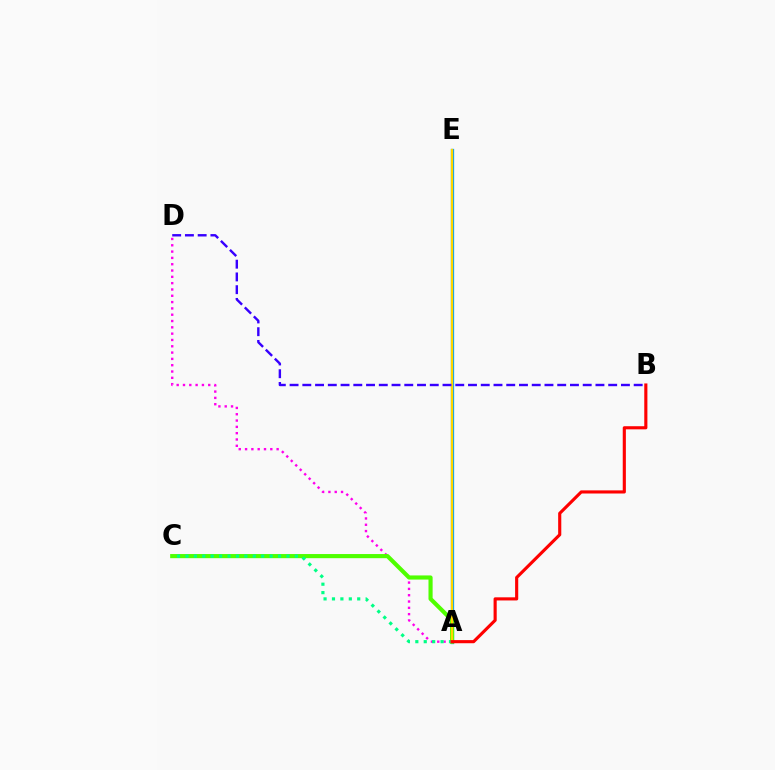{('A', 'D'): [{'color': '#ff00ed', 'line_style': 'dotted', 'thickness': 1.71}], ('A', 'E'): [{'color': '#009eff', 'line_style': 'solid', 'thickness': 2.36}, {'color': '#ffd500', 'line_style': 'solid', 'thickness': 1.67}], ('A', 'C'): [{'color': '#4fff00', 'line_style': 'solid', 'thickness': 2.98}, {'color': '#00ff86', 'line_style': 'dotted', 'thickness': 2.29}], ('A', 'B'): [{'color': '#ff0000', 'line_style': 'solid', 'thickness': 2.25}], ('B', 'D'): [{'color': '#3700ff', 'line_style': 'dashed', 'thickness': 1.73}]}